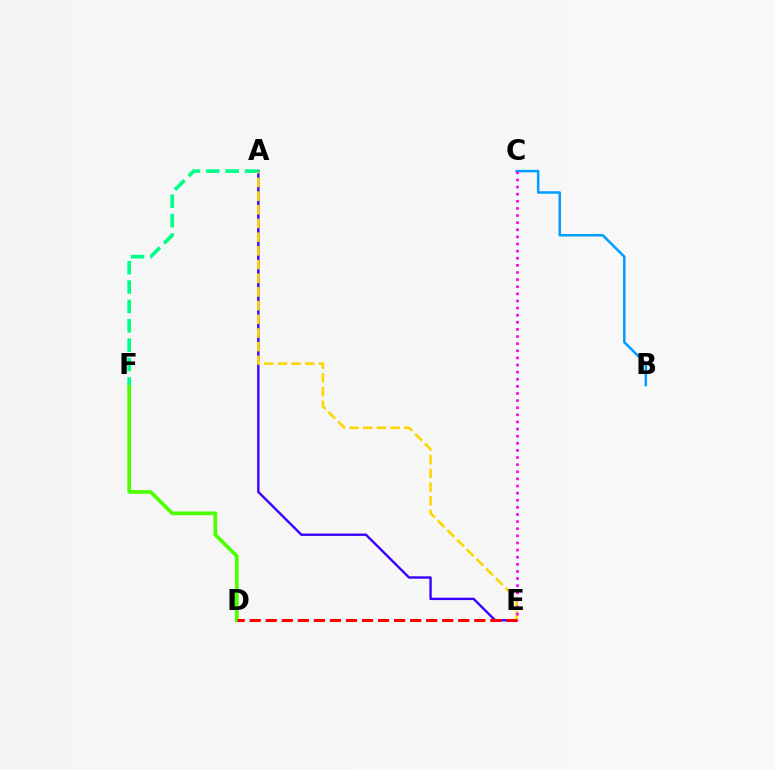{('A', 'E'): [{'color': '#3700ff', 'line_style': 'solid', 'thickness': 1.71}, {'color': '#ffd500', 'line_style': 'dashed', 'thickness': 1.86}], ('D', 'F'): [{'color': '#4fff00', 'line_style': 'solid', 'thickness': 2.66}], ('A', 'F'): [{'color': '#00ff86', 'line_style': 'dashed', 'thickness': 2.63}], ('D', 'E'): [{'color': '#ff0000', 'line_style': 'dashed', 'thickness': 2.18}], ('B', 'C'): [{'color': '#009eff', 'line_style': 'solid', 'thickness': 1.81}], ('C', 'E'): [{'color': '#ff00ed', 'line_style': 'dotted', 'thickness': 1.93}]}